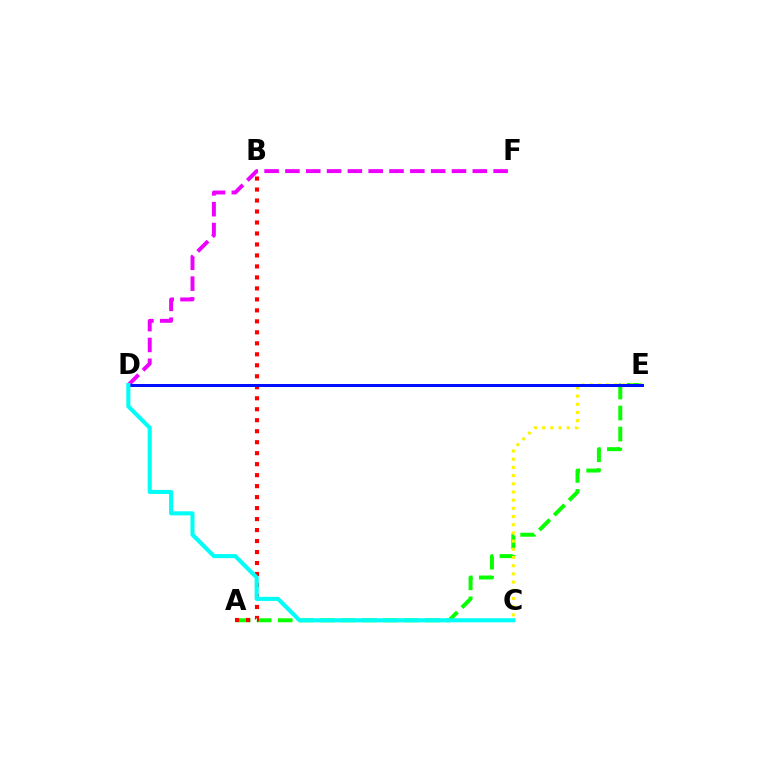{('A', 'E'): [{'color': '#08ff00', 'line_style': 'dashed', 'thickness': 2.86}], ('A', 'B'): [{'color': '#ff0000', 'line_style': 'dotted', 'thickness': 2.98}], ('D', 'F'): [{'color': '#ee00ff', 'line_style': 'dashed', 'thickness': 2.83}], ('C', 'E'): [{'color': '#fcf500', 'line_style': 'dotted', 'thickness': 2.23}], ('D', 'E'): [{'color': '#0010ff', 'line_style': 'solid', 'thickness': 2.16}], ('C', 'D'): [{'color': '#00fff6', 'line_style': 'solid', 'thickness': 2.93}]}